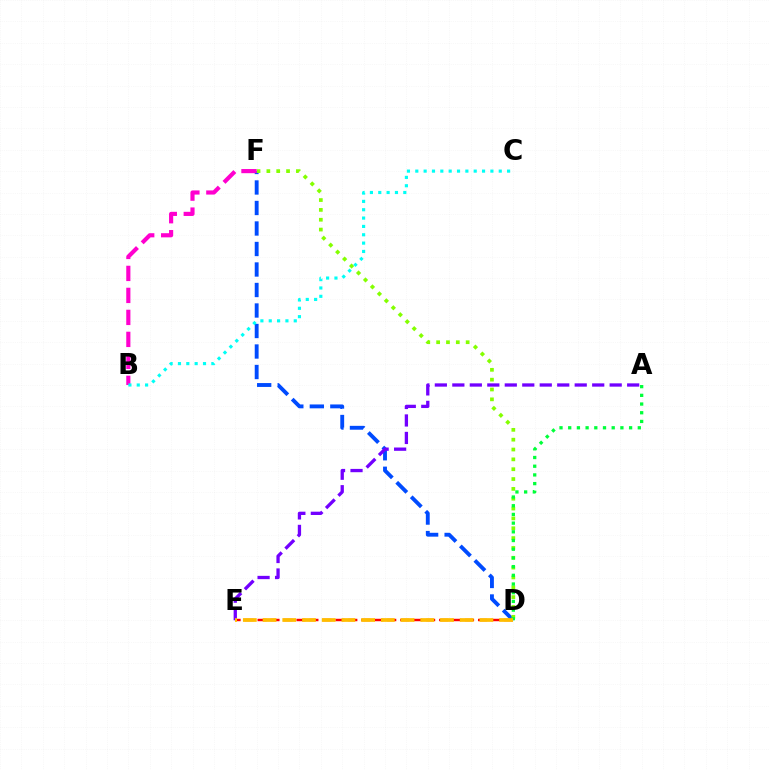{('D', 'F'): [{'color': '#004bff', 'line_style': 'dashed', 'thickness': 2.79}, {'color': '#84ff00', 'line_style': 'dotted', 'thickness': 2.67}], ('A', 'D'): [{'color': '#00ff39', 'line_style': 'dotted', 'thickness': 2.36}], ('D', 'E'): [{'color': '#ff0000', 'line_style': 'dashed', 'thickness': 1.76}, {'color': '#ffbd00', 'line_style': 'dashed', 'thickness': 2.68}], ('B', 'F'): [{'color': '#ff00cf', 'line_style': 'dashed', 'thickness': 2.99}], ('A', 'E'): [{'color': '#7200ff', 'line_style': 'dashed', 'thickness': 2.38}], ('B', 'C'): [{'color': '#00fff6', 'line_style': 'dotted', 'thickness': 2.27}]}